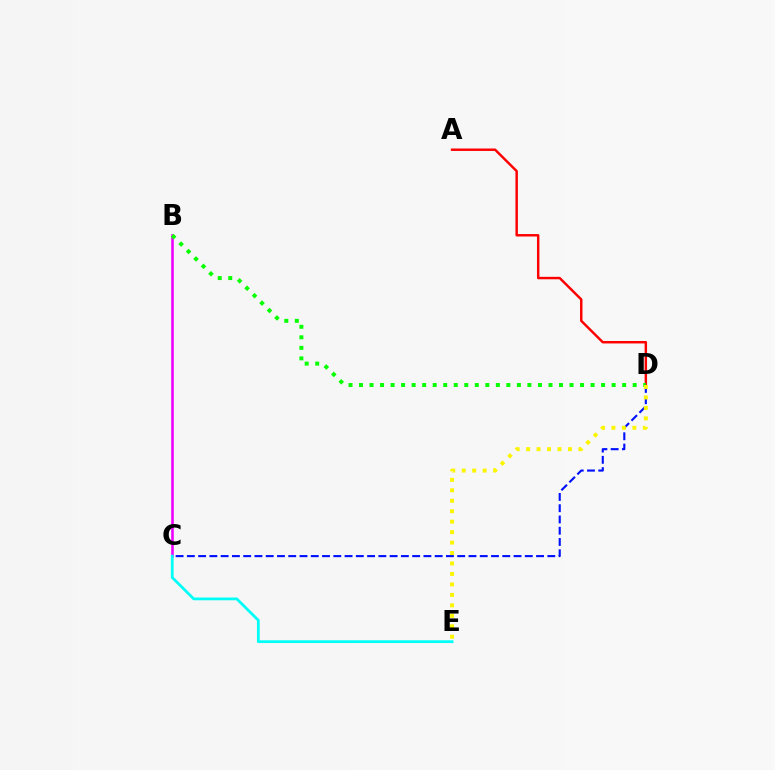{('C', 'D'): [{'color': '#0010ff', 'line_style': 'dashed', 'thickness': 1.53}], ('A', 'D'): [{'color': '#ff0000', 'line_style': 'solid', 'thickness': 1.76}], ('B', 'C'): [{'color': '#ee00ff', 'line_style': 'solid', 'thickness': 1.85}], ('B', 'D'): [{'color': '#08ff00', 'line_style': 'dotted', 'thickness': 2.86}], ('D', 'E'): [{'color': '#fcf500', 'line_style': 'dotted', 'thickness': 2.84}], ('C', 'E'): [{'color': '#00fff6', 'line_style': 'solid', 'thickness': 1.99}]}